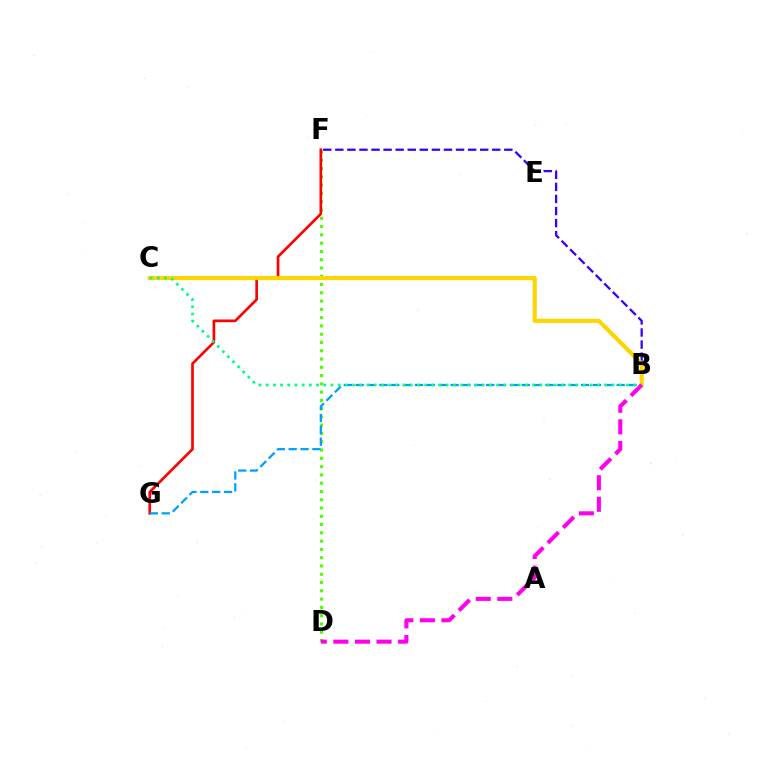{('D', 'F'): [{'color': '#4fff00', 'line_style': 'dotted', 'thickness': 2.25}], ('F', 'G'): [{'color': '#ff0000', 'line_style': 'solid', 'thickness': 1.92}], ('B', 'F'): [{'color': '#3700ff', 'line_style': 'dashed', 'thickness': 1.64}], ('B', 'C'): [{'color': '#ffd500', 'line_style': 'solid', 'thickness': 2.98}, {'color': '#00ff86', 'line_style': 'dotted', 'thickness': 1.96}], ('B', 'G'): [{'color': '#009eff', 'line_style': 'dashed', 'thickness': 1.61}], ('B', 'D'): [{'color': '#ff00ed', 'line_style': 'dashed', 'thickness': 2.93}]}